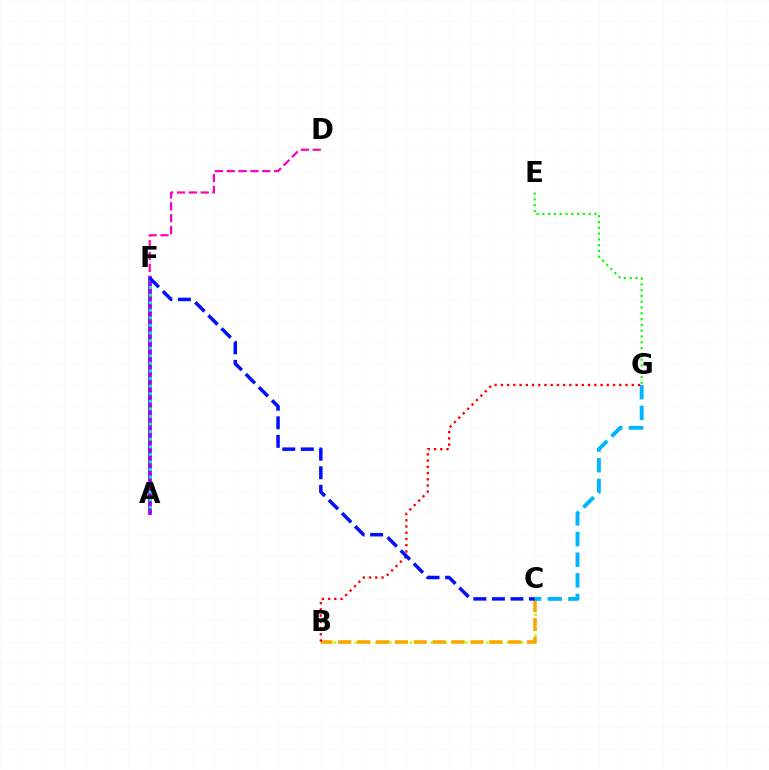{('D', 'F'): [{'color': '#ff00bd', 'line_style': 'dashed', 'thickness': 1.61}], ('B', 'C'): [{'color': '#b3ff00', 'line_style': 'dotted', 'thickness': 1.88}, {'color': '#ffa500', 'line_style': 'dashed', 'thickness': 2.57}], ('E', 'G'): [{'color': '#08ff00', 'line_style': 'dotted', 'thickness': 1.57}], ('A', 'F'): [{'color': '#9b00ff', 'line_style': 'solid', 'thickness': 2.74}, {'color': '#00ff9d', 'line_style': 'dotted', 'thickness': 2.06}], ('C', 'G'): [{'color': '#00b5ff', 'line_style': 'dashed', 'thickness': 2.81}], ('B', 'G'): [{'color': '#ff0000', 'line_style': 'dotted', 'thickness': 1.69}], ('C', 'F'): [{'color': '#0010ff', 'line_style': 'dashed', 'thickness': 2.52}]}